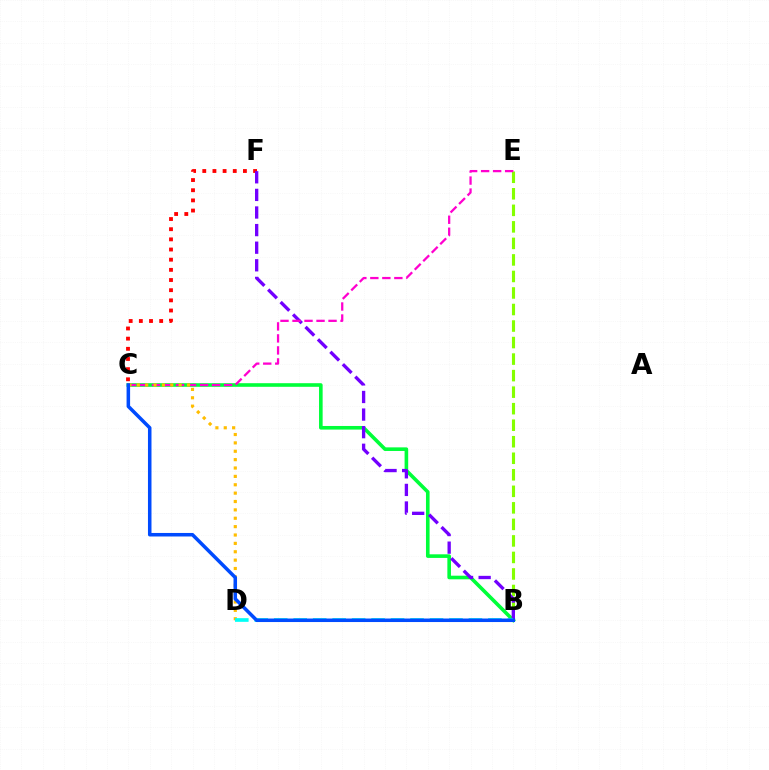{('C', 'F'): [{'color': '#ff0000', 'line_style': 'dotted', 'thickness': 2.76}], ('B', 'C'): [{'color': '#00ff39', 'line_style': 'solid', 'thickness': 2.6}, {'color': '#004bff', 'line_style': 'solid', 'thickness': 2.54}], ('B', 'E'): [{'color': '#84ff00', 'line_style': 'dashed', 'thickness': 2.25}], ('B', 'F'): [{'color': '#7200ff', 'line_style': 'dashed', 'thickness': 2.39}], ('C', 'E'): [{'color': '#ff00cf', 'line_style': 'dashed', 'thickness': 1.63}], ('C', 'D'): [{'color': '#ffbd00', 'line_style': 'dotted', 'thickness': 2.28}], ('B', 'D'): [{'color': '#00fff6', 'line_style': 'dashed', 'thickness': 2.65}]}